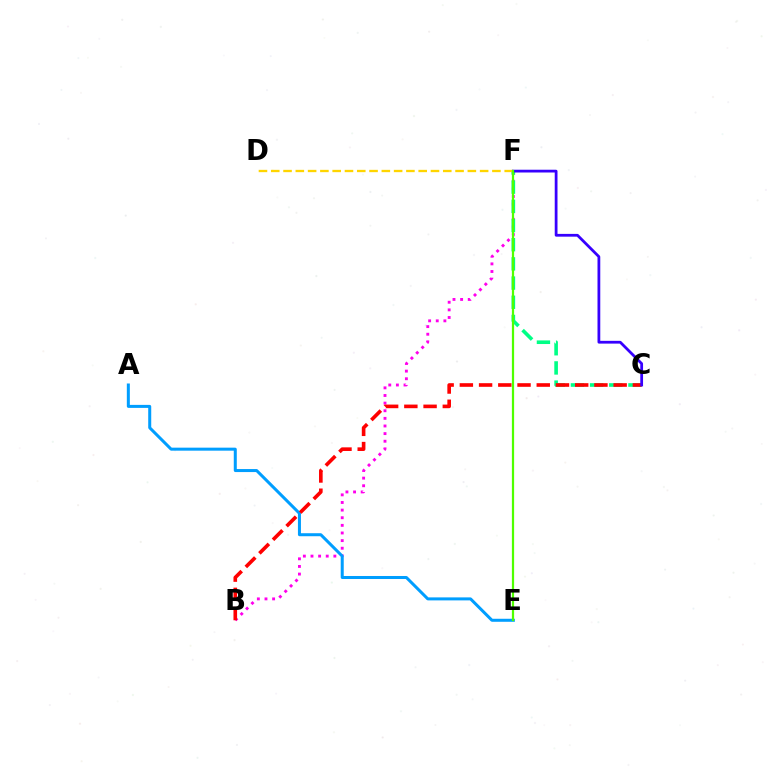{('B', 'F'): [{'color': '#ff00ed', 'line_style': 'dotted', 'thickness': 2.07}], ('C', 'F'): [{'color': '#00ff86', 'line_style': 'dashed', 'thickness': 2.61}, {'color': '#3700ff', 'line_style': 'solid', 'thickness': 2.0}], ('D', 'F'): [{'color': '#ffd500', 'line_style': 'dashed', 'thickness': 1.67}], ('A', 'E'): [{'color': '#009eff', 'line_style': 'solid', 'thickness': 2.17}], ('B', 'C'): [{'color': '#ff0000', 'line_style': 'dashed', 'thickness': 2.61}], ('E', 'F'): [{'color': '#4fff00', 'line_style': 'solid', 'thickness': 1.6}]}